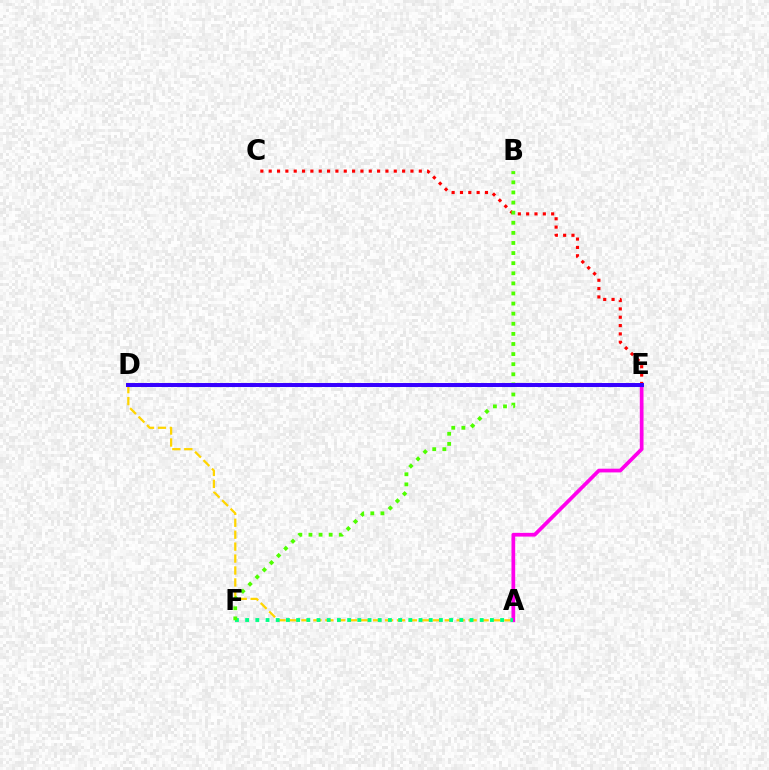{('A', 'D'): [{'color': '#ffd500', 'line_style': 'dashed', 'thickness': 1.62}], ('A', 'E'): [{'color': '#ff00ed', 'line_style': 'solid', 'thickness': 2.68}], ('A', 'F'): [{'color': '#00ff86', 'line_style': 'dotted', 'thickness': 2.77}], ('D', 'E'): [{'color': '#009eff', 'line_style': 'dashed', 'thickness': 2.22}, {'color': '#3700ff', 'line_style': 'solid', 'thickness': 2.85}], ('C', 'E'): [{'color': '#ff0000', 'line_style': 'dotted', 'thickness': 2.27}], ('B', 'F'): [{'color': '#4fff00', 'line_style': 'dotted', 'thickness': 2.74}]}